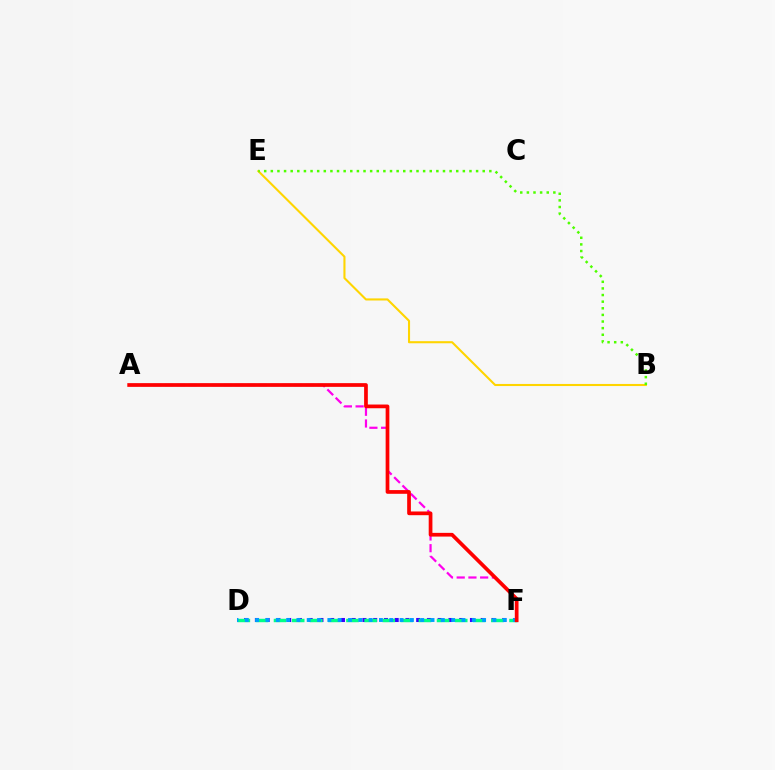{('D', 'F'): [{'color': '#3700ff', 'line_style': 'dotted', 'thickness': 2.92}, {'color': '#00ff86', 'line_style': 'dashed', 'thickness': 2.46}, {'color': '#009eff', 'line_style': 'dotted', 'thickness': 2.8}], ('A', 'F'): [{'color': '#ff00ed', 'line_style': 'dashed', 'thickness': 1.59}, {'color': '#ff0000', 'line_style': 'solid', 'thickness': 2.67}], ('B', 'E'): [{'color': '#ffd500', 'line_style': 'solid', 'thickness': 1.51}, {'color': '#4fff00', 'line_style': 'dotted', 'thickness': 1.8}]}